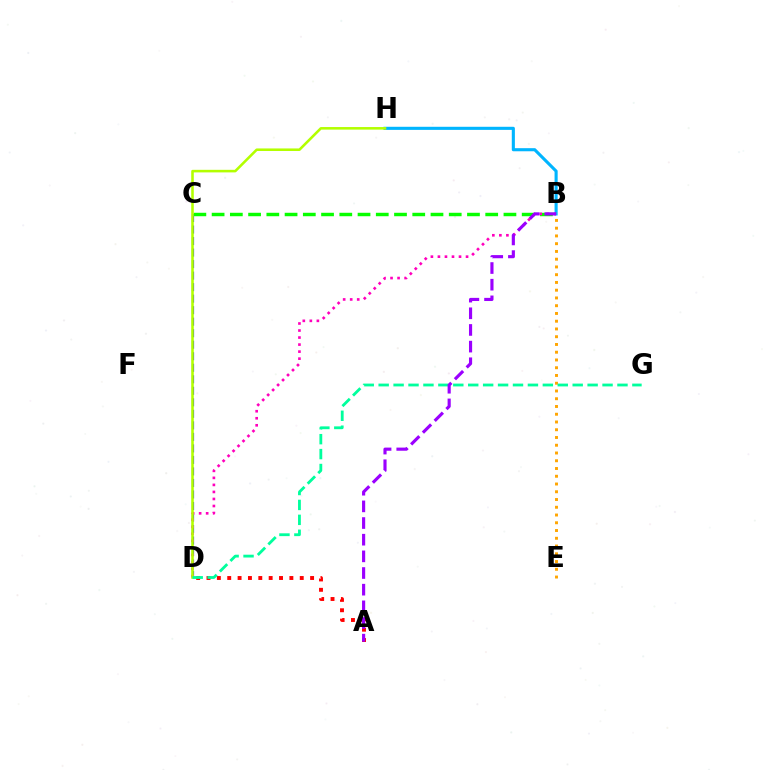{('B', 'H'): [{'color': '#00b5ff', 'line_style': 'solid', 'thickness': 2.23}], ('A', 'D'): [{'color': '#ff0000', 'line_style': 'dotted', 'thickness': 2.81}], ('C', 'D'): [{'color': '#0010ff', 'line_style': 'dashed', 'thickness': 1.56}], ('B', 'C'): [{'color': '#08ff00', 'line_style': 'dashed', 'thickness': 2.48}], ('B', 'E'): [{'color': '#ffa500', 'line_style': 'dotted', 'thickness': 2.11}], ('B', 'D'): [{'color': '#ff00bd', 'line_style': 'dotted', 'thickness': 1.91}], ('D', 'H'): [{'color': '#b3ff00', 'line_style': 'solid', 'thickness': 1.85}], ('D', 'G'): [{'color': '#00ff9d', 'line_style': 'dashed', 'thickness': 2.03}], ('A', 'B'): [{'color': '#9b00ff', 'line_style': 'dashed', 'thickness': 2.26}]}